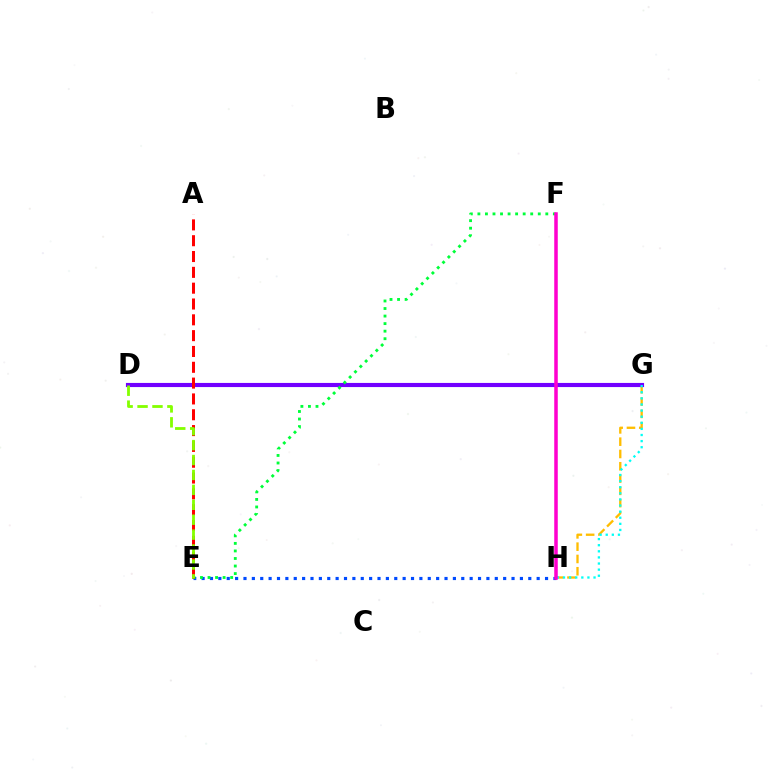{('G', 'H'): [{'color': '#ffbd00', 'line_style': 'dashed', 'thickness': 1.67}, {'color': '#00fff6', 'line_style': 'dotted', 'thickness': 1.66}], ('D', 'G'): [{'color': '#7200ff', 'line_style': 'solid', 'thickness': 2.97}], ('E', 'H'): [{'color': '#004bff', 'line_style': 'dotted', 'thickness': 2.28}], ('E', 'F'): [{'color': '#00ff39', 'line_style': 'dotted', 'thickness': 2.05}], ('F', 'H'): [{'color': '#ff00cf', 'line_style': 'solid', 'thickness': 2.54}], ('A', 'E'): [{'color': '#ff0000', 'line_style': 'dashed', 'thickness': 2.15}], ('D', 'E'): [{'color': '#84ff00', 'line_style': 'dashed', 'thickness': 2.03}]}